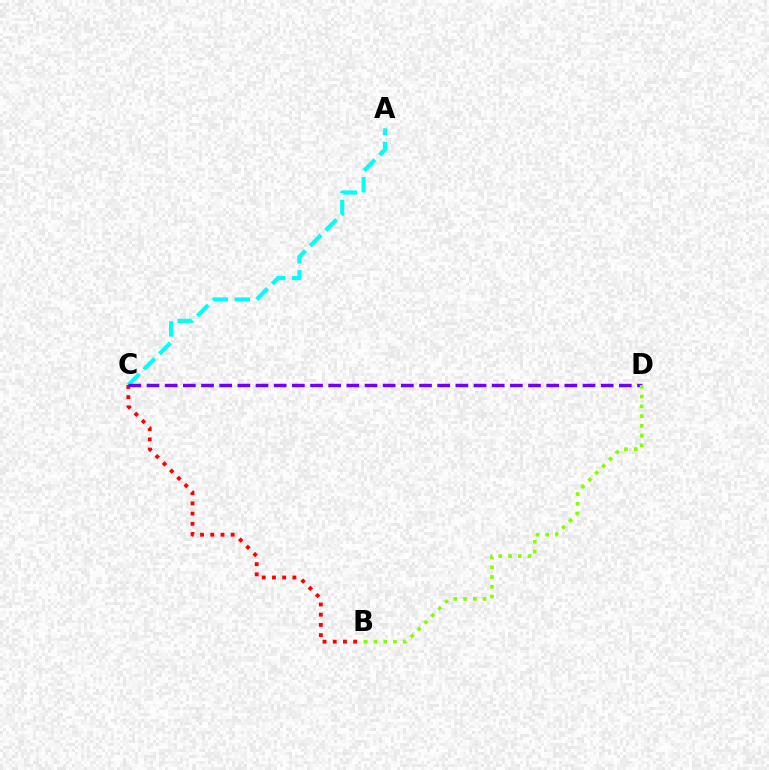{('A', 'C'): [{'color': '#00fff6', 'line_style': 'dashed', 'thickness': 2.99}], ('B', 'C'): [{'color': '#ff0000', 'line_style': 'dotted', 'thickness': 2.78}], ('C', 'D'): [{'color': '#7200ff', 'line_style': 'dashed', 'thickness': 2.47}], ('B', 'D'): [{'color': '#84ff00', 'line_style': 'dotted', 'thickness': 2.65}]}